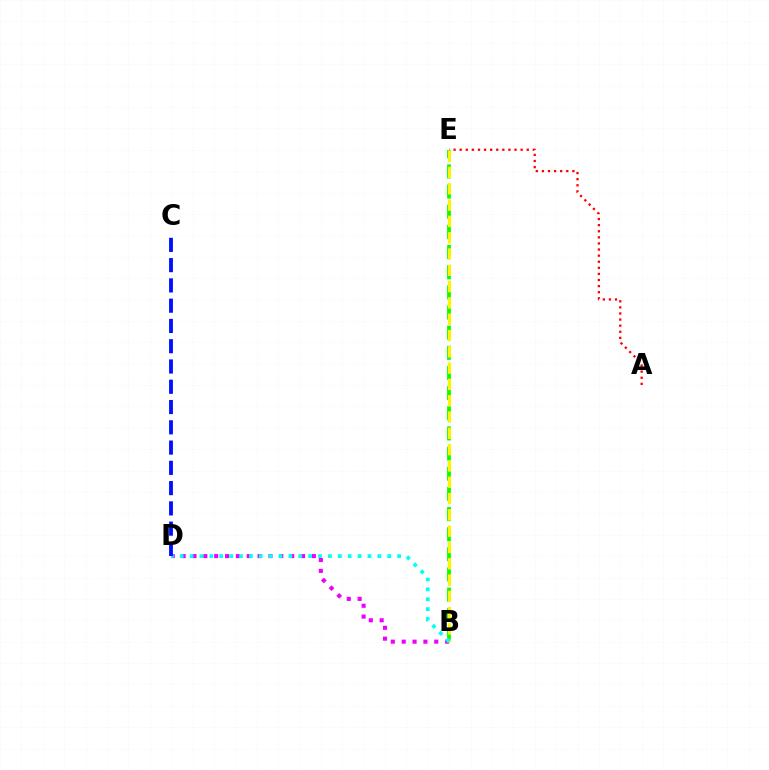{('A', 'E'): [{'color': '#ff0000', 'line_style': 'dotted', 'thickness': 1.66}], ('B', 'E'): [{'color': '#08ff00', 'line_style': 'dashed', 'thickness': 2.74}, {'color': '#fcf500', 'line_style': 'dashed', 'thickness': 2.21}], ('B', 'D'): [{'color': '#ee00ff', 'line_style': 'dotted', 'thickness': 2.95}, {'color': '#00fff6', 'line_style': 'dotted', 'thickness': 2.68}], ('C', 'D'): [{'color': '#0010ff', 'line_style': 'dashed', 'thickness': 2.75}]}